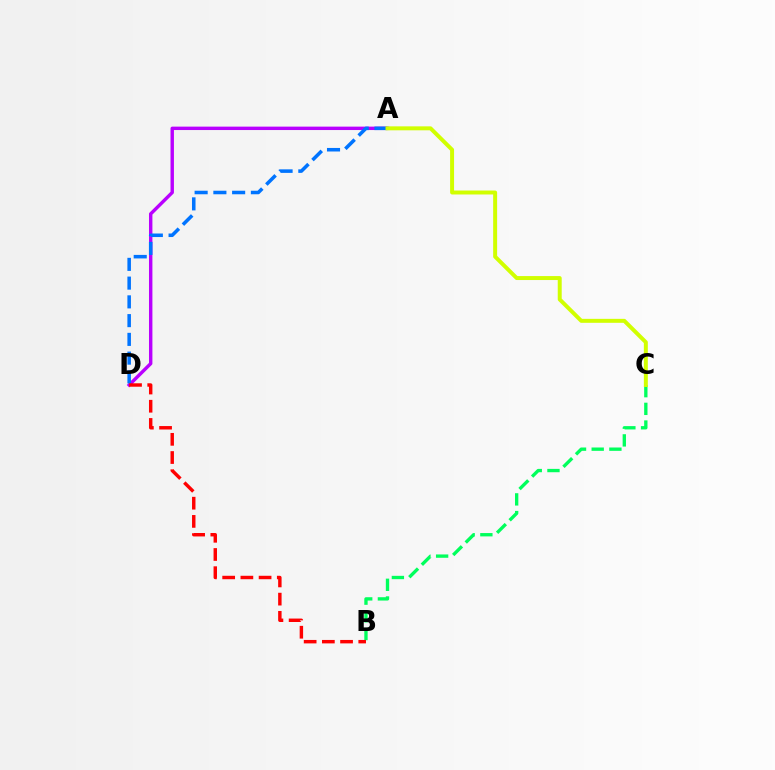{('A', 'D'): [{'color': '#b900ff', 'line_style': 'solid', 'thickness': 2.46}, {'color': '#0074ff', 'line_style': 'dashed', 'thickness': 2.55}], ('B', 'C'): [{'color': '#00ff5c', 'line_style': 'dashed', 'thickness': 2.4}], ('B', 'D'): [{'color': '#ff0000', 'line_style': 'dashed', 'thickness': 2.47}], ('A', 'C'): [{'color': '#d1ff00', 'line_style': 'solid', 'thickness': 2.85}]}